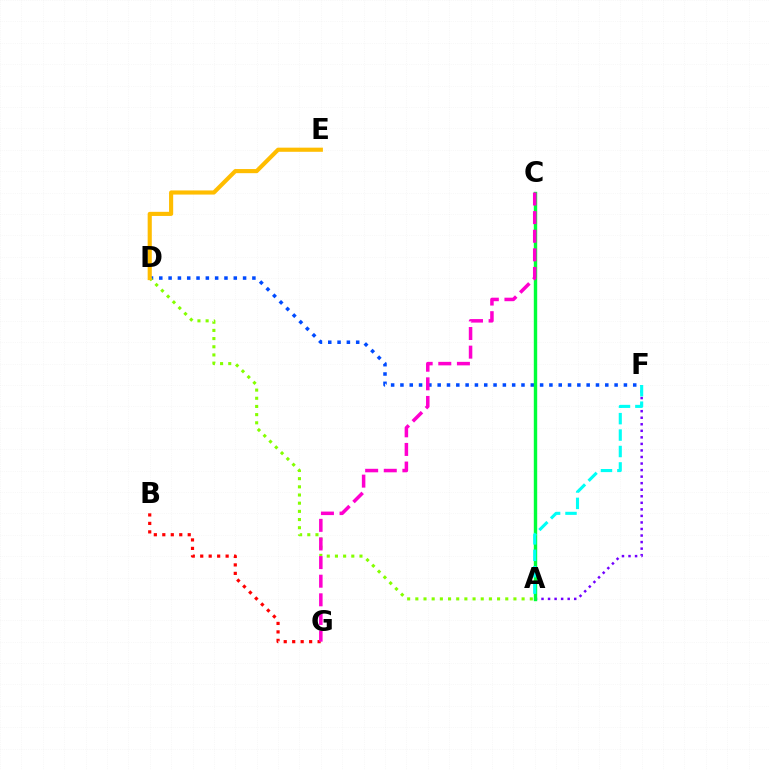{('B', 'G'): [{'color': '#ff0000', 'line_style': 'dotted', 'thickness': 2.3}], ('D', 'F'): [{'color': '#004bff', 'line_style': 'dotted', 'thickness': 2.53}], ('A', 'F'): [{'color': '#7200ff', 'line_style': 'dotted', 'thickness': 1.78}, {'color': '#00fff6', 'line_style': 'dashed', 'thickness': 2.23}], ('A', 'C'): [{'color': '#00ff39', 'line_style': 'solid', 'thickness': 2.45}], ('A', 'D'): [{'color': '#84ff00', 'line_style': 'dotted', 'thickness': 2.22}], ('D', 'E'): [{'color': '#ffbd00', 'line_style': 'solid', 'thickness': 2.97}], ('C', 'G'): [{'color': '#ff00cf', 'line_style': 'dashed', 'thickness': 2.53}]}